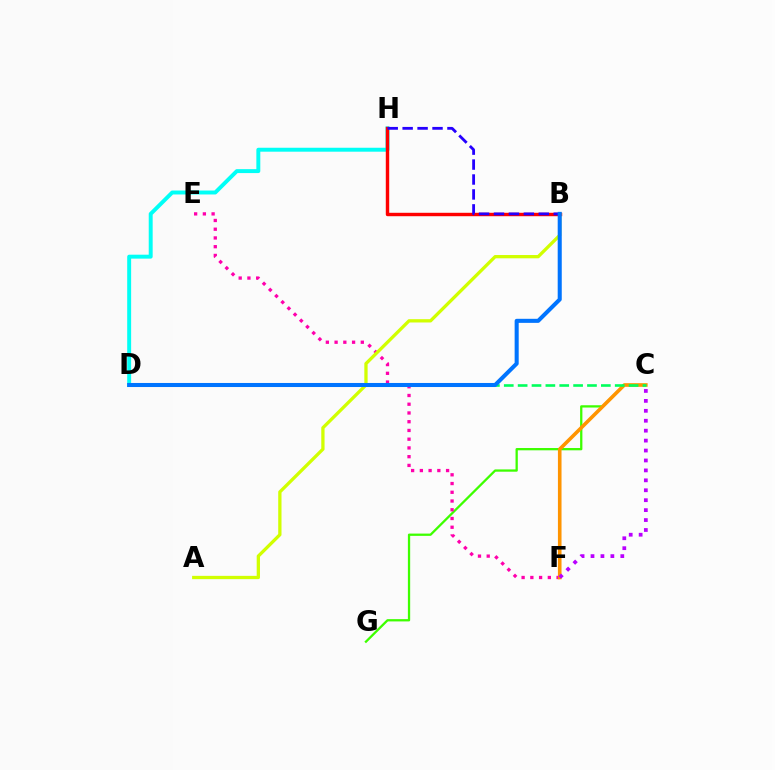{('D', 'H'): [{'color': '#00fff6', 'line_style': 'solid', 'thickness': 2.83}], ('C', 'G'): [{'color': '#3dff00', 'line_style': 'solid', 'thickness': 1.64}], ('B', 'H'): [{'color': '#ff0000', 'line_style': 'solid', 'thickness': 2.46}, {'color': '#2500ff', 'line_style': 'dashed', 'thickness': 2.03}], ('E', 'F'): [{'color': '#ff00ac', 'line_style': 'dotted', 'thickness': 2.37}], ('C', 'F'): [{'color': '#ff9400', 'line_style': 'solid', 'thickness': 2.59}, {'color': '#b900ff', 'line_style': 'dotted', 'thickness': 2.7}], ('C', 'D'): [{'color': '#00ff5c', 'line_style': 'dashed', 'thickness': 1.88}], ('A', 'B'): [{'color': '#d1ff00', 'line_style': 'solid', 'thickness': 2.37}], ('B', 'D'): [{'color': '#0074ff', 'line_style': 'solid', 'thickness': 2.92}]}